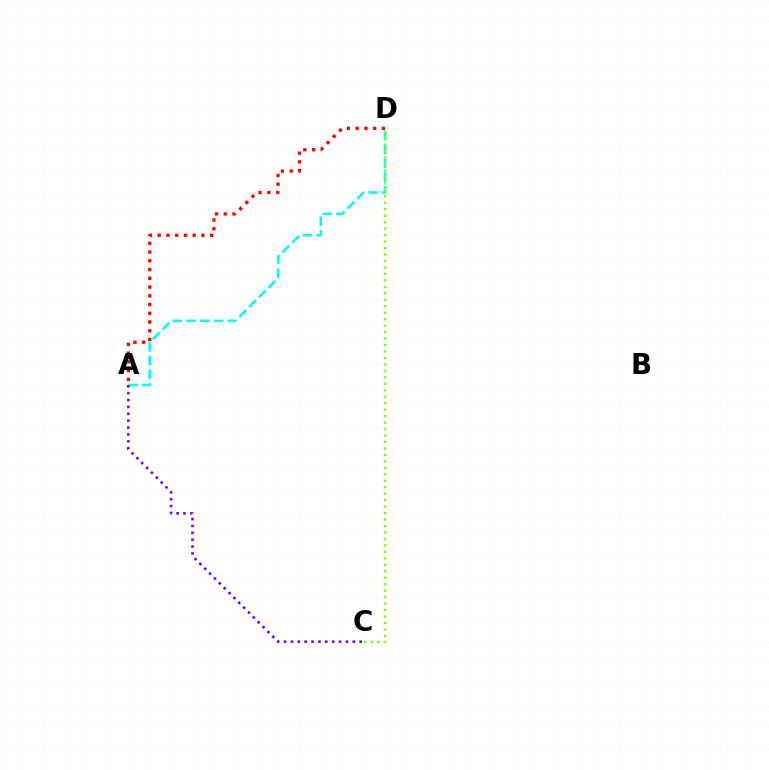{('A', 'D'): [{'color': '#00fff6', 'line_style': 'dashed', 'thickness': 1.86}, {'color': '#ff0000', 'line_style': 'dotted', 'thickness': 2.38}], ('C', 'D'): [{'color': '#84ff00', 'line_style': 'dotted', 'thickness': 1.76}], ('A', 'C'): [{'color': '#7200ff', 'line_style': 'dotted', 'thickness': 1.87}]}